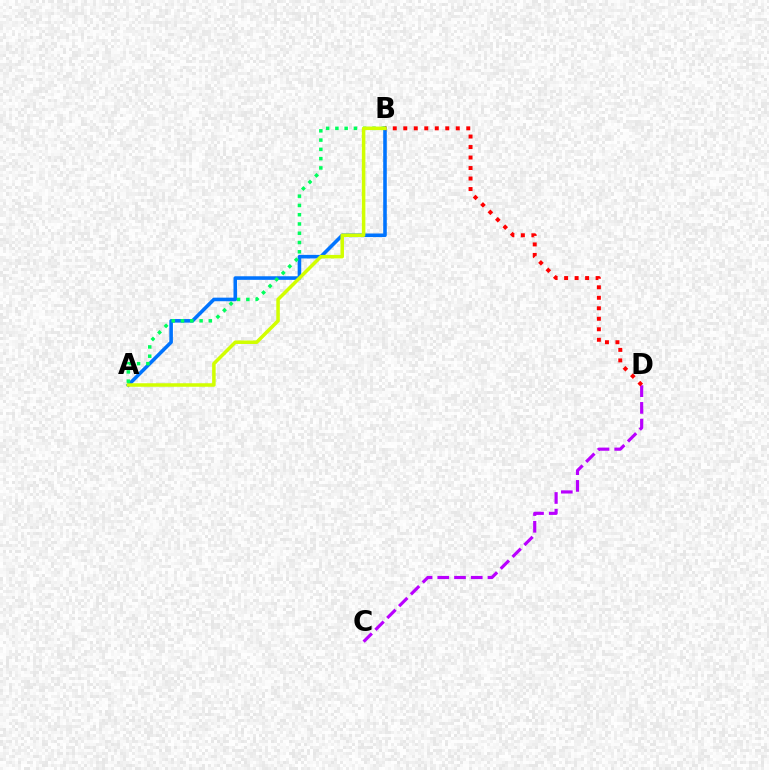{('A', 'B'): [{'color': '#0074ff', 'line_style': 'solid', 'thickness': 2.58}, {'color': '#00ff5c', 'line_style': 'dotted', 'thickness': 2.52}, {'color': '#d1ff00', 'line_style': 'solid', 'thickness': 2.52}], ('C', 'D'): [{'color': '#b900ff', 'line_style': 'dashed', 'thickness': 2.27}], ('B', 'D'): [{'color': '#ff0000', 'line_style': 'dotted', 'thickness': 2.85}]}